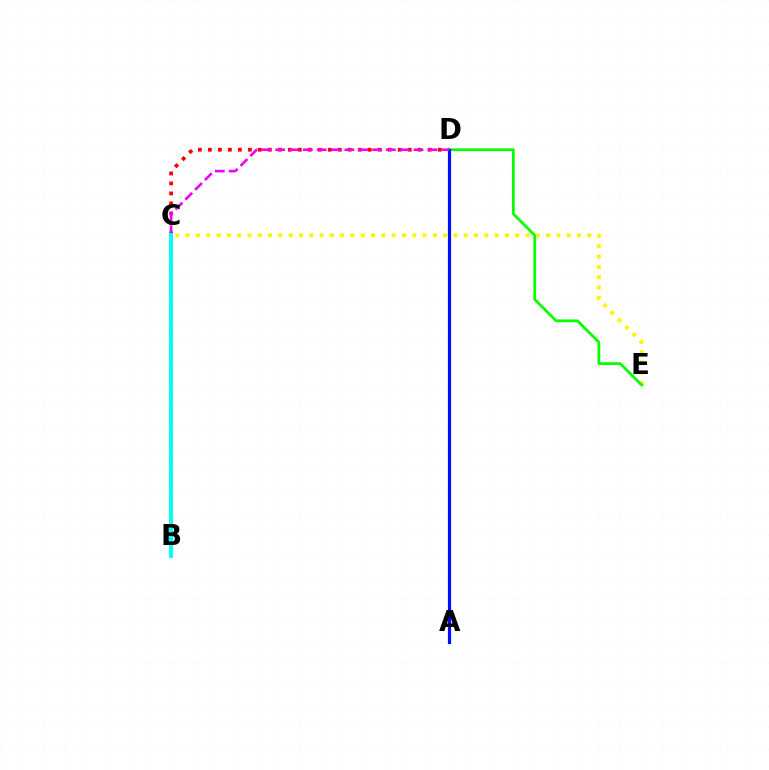{('C', 'D'): [{'color': '#ff0000', 'line_style': 'dotted', 'thickness': 2.71}, {'color': '#ee00ff', 'line_style': 'dashed', 'thickness': 1.88}], ('C', 'E'): [{'color': '#fcf500', 'line_style': 'dotted', 'thickness': 2.8}], ('D', 'E'): [{'color': '#08ff00', 'line_style': 'solid', 'thickness': 1.99}], ('A', 'D'): [{'color': '#0010ff', 'line_style': 'solid', 'thickness': 2.29}], ('B', 'C'): [{'color': '#00fff6', 'line_style': 'solid', 'thickness': 2.82}]}